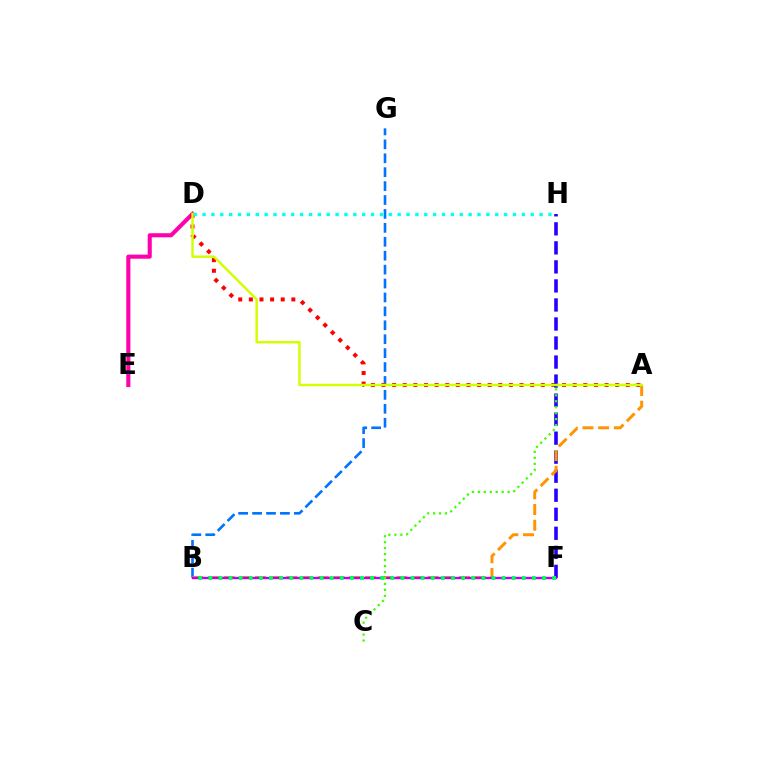{('D', 'E'): [{'color': '#ff00ac', 'line_style': 'solid', 'thickness': 2.94}], ('B', 'G'): [{'color': '#0074ff', 'line_style': 'dashed', 'thickness': 1.89}], ('A', 'D'): [{'color': '#ff0000', 'line_style': 'dotted', 'thickness': 2.89}, {'color': '#d1ff00', 'line_style': 'solid', 'thickness': 1.74}], ('F', 'H'): [{'color': '#2500ff', 'line_style': 'dashed', 'thickness': 2.59}], ('A', 'B'): [{'color': '#ff9400', 'line_style': 'dashed', 'thickness': 2.13}], ('B', 'F'): [{'color': '#b900ff', 'line_style': 'solid', 'thickness': 1.7}, {'color': '#00ff5c', 'line_style': 'dotted', 'thickness': 2.75}], ('A', 'C'): [{'color': '#3dff00', 'line_style': 'dotted', 'thickness': 1.62}], ('D', 'H'): [{'color': '#00fff6', 'line_style': 'dotted', 'thickness': 2.41}]}